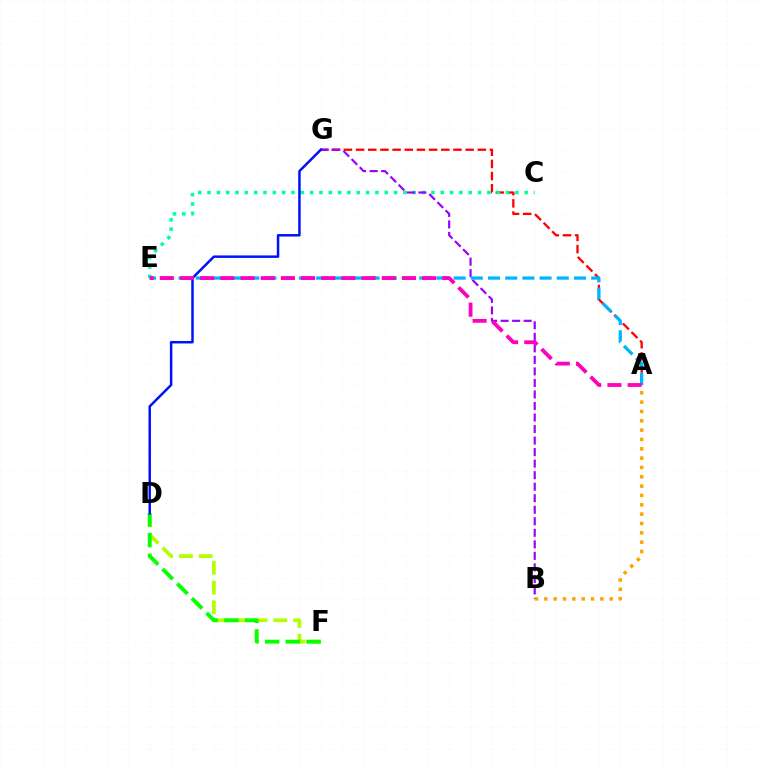{('A', 'G'): [{'color': '#ff0000', 'line_style': 'dashed', 'thickness': 1.65}], ('C', 'E'): [{'color': '#00ff9d', 'line_style': 'dotted', 'thickness': 2.53}], ('D', 'F'): [{'color': '#b3ff00', 'line_style': 'dashed', 'thickness': 2.69}, {'color': '#08ff00', 'line_style': 'dashed', 'thickness': 2.81}], ('B', 'G'): [{'color': '#9b00ff', 'line_style': 'dashed', 'thickness': 1.57}], ('A', 'E'): [{'color': '#00b5ff', 'line_style': 'dashed', 'thickness': 2.34}, {'color': '#ff00bd', 'line_style': 'dashed', 'thickness': 2.74}], ('A', 'B'): [{'color': '#ffa500', 'line_style': 'dotted', 'thickness': 2.54}], ('D', 'G'): [{'color': '#0010ff', 'line_style': 'solid', 'thickness': 1.79}]}